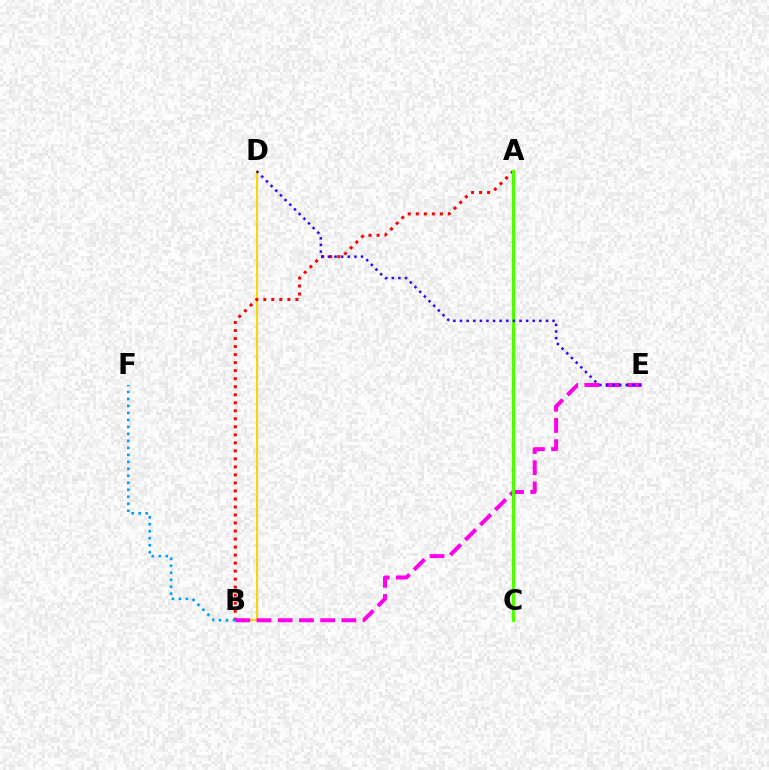{('B', 'D'): [{'color': '#ffd500', 'line_style': 'solid', 'thickness': 1.51}], ('A', 'C'): [{'color': '#00ff86', 'line_style': 'solid', 'thickness': 2.31}, {'color': '#4fff00', 'line_style': 'solid', 'thickness': 2.27}], ('A', 'B'): [{'color': '#ff0000', 'line_style': 'dotted', 'thickness': 2.18}], ('B', 'E'): [{'color': '#ff00ed', 'line_style': 'dashed', 'thickness': 2.88}], ('B', 'F'): [{'color': '#009eff', 'line_style': 'dotted', 'thickness': 1.9}], ('D', 'E'): [{'color': '#3700ff', 'line_style': 'dotted', 'thickness': 1.8}]}